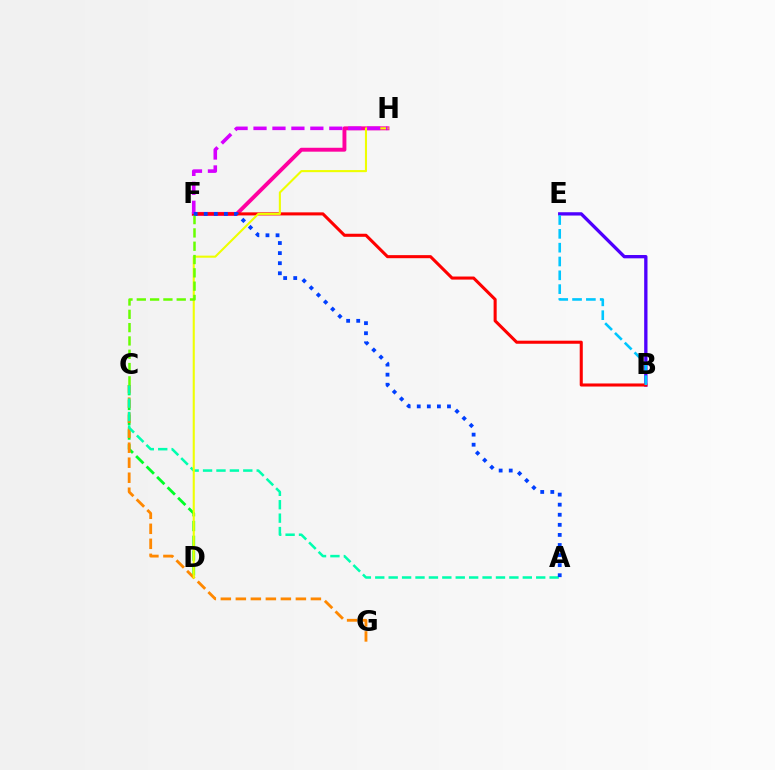{('C', 'D'): [{'color': '#00ff27', 'line_style': 'dashed', 'thickness': 2.01}], ('F', 'H'): [{'color': '#ff00a0', 'line_style': 'solid', 'thickness': 2.81}, {'color': '#d600ff', 'line_style': 'dashed', 'thickness': 2.57}], ('B', 'E'): [{'color': '#4f00ff', 'line_style': 'solid', 'thickness': 2.39}, {'color': '#00c7ff', 'line_style': 'dashed', 'thickness': 1.88}], ('C', 'G'): [{'color': '#ff8800', 'line_style': 'dashed', 'thickness': 2.04}], ('A', 'C'): [{'color': '#00ffaf', 'line_style': 'dashed', 'thickness': 1.82}], ('B', 'F'): [{'color': '#ff0000', 'line_style': 'solid', 'thickness': 2.21}], ('D', 'H'): [{'color': '#eeff00', 'line_style': 'solid', 'thickness': 1.51}], ('C', 'F'): [{'color': '#66ff00', 'line_style': 'dashed', 'thickness': 1.81}], ('A', 'F'): [{'color': '#003fff', 'line_style': 'dotted', 'thickness': 2.74}]}